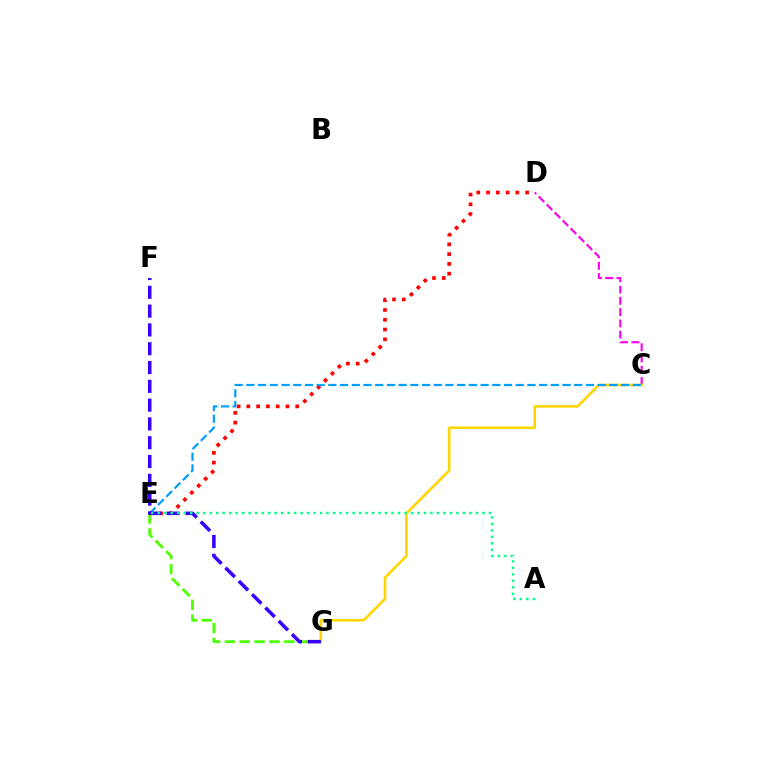{('D', 'E'): [{'color': '#ff0000', 'line_style': 'dotted', 'thickness': 2.66}], ('C', 'D'): [{'color': '#ff00ed', 'line_style': 'dashed', 'thickness': 1.53}], ('C', 'G'): [{'color': '#ffd500', 'line_style': 'solid', 'thickness': 1.86}], ('E', 'G'): [{'color': '#4fff00', 'line_style': 'dashed', 'thickness': 2.02}], ('C', 'E'): [{'color': '#009eff', 'line_style': 'dashed', 'thickness': 1.59}], ('F', 'G'): [{'color': '#3700ff', 'line_style': 'dashed', 'thickness': 2.55}], ('A', 'E'): [{'color': '#00ff86', 'line_style': 'dotted', 'thickness': 1.76}]}